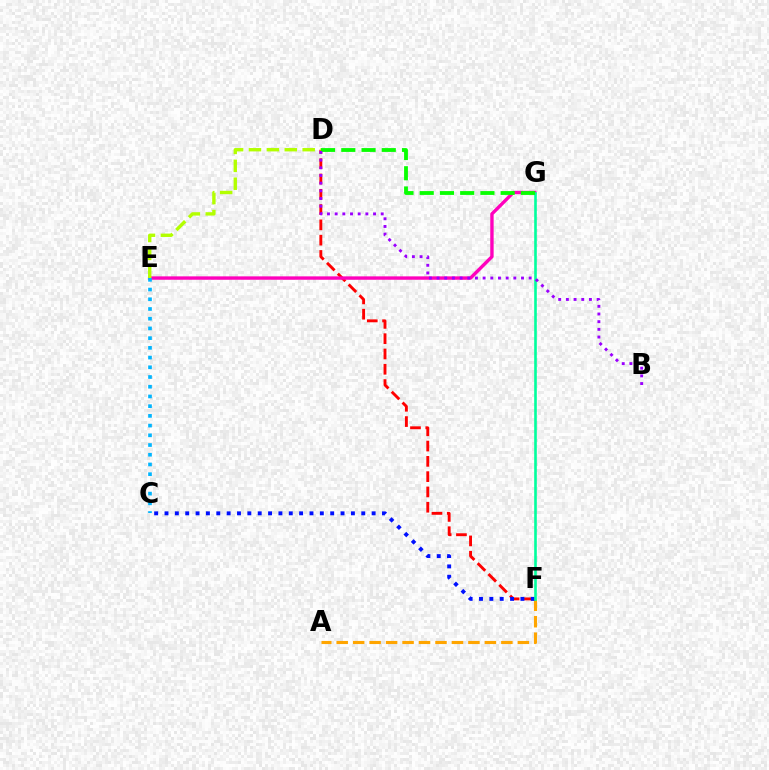{('A', 'F'): [{'color': '#ffa500', 'line_style': 'dashed', 'thickness': 2.24}], ('D', 'F'): [{'color': '#ff0000', 'line_style': 'dashed', 'thickness': 2.08}], ('E', 'G'): [{'color': '#ff00bd', 'line_style': 'solid', 'thickness': 2.44}], ('D', 'E'): [{'color': '#b3ff00', 'line_style': 'dashed', 'thickness': 2.43}], ('C', 'F'): [{'color': '#0010ff', 'line_style': 'dotted', 'thickness': 2.81}], ('F', 'G'): [{'color': '#00ff9d', 'line_style': 'solid', 'thickness': 1.88}], ('C', 'E'): [{'color': '#00b5ff', 'line_style': 'dotted', 'thickness': 2.64}], ('D', 'G'): [{'color': '#08ff00', 'line_style': 'dashed', 'thickness': 2.75}], ('B', 'D'): [{'color': '#9b00ff', 'line_style': 'dotted', 'thickness': 2.09}]}